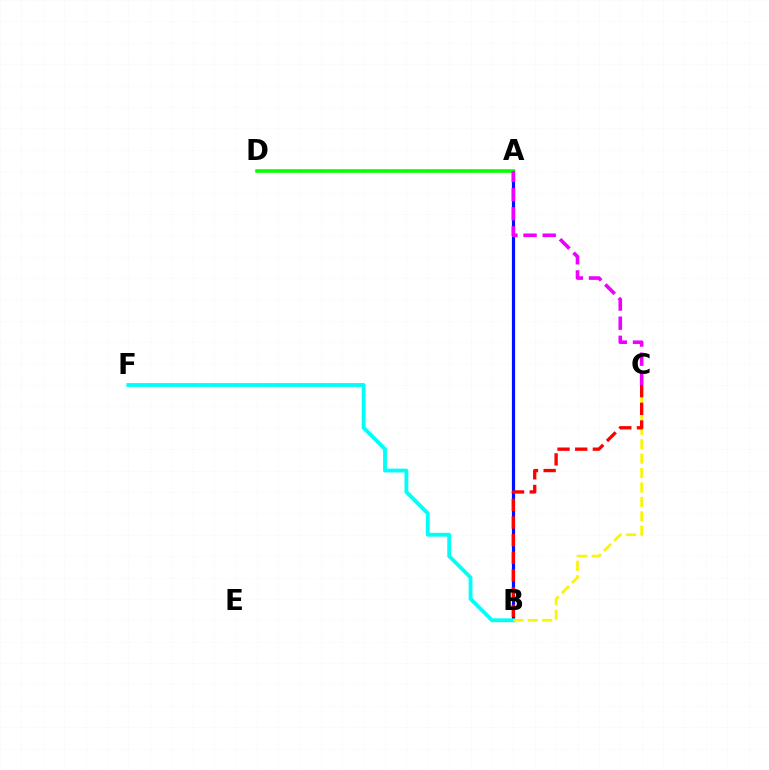{('A', 'B'): [{'color': '#0010ff', 'line_style': 'solid', 'thickness': 2.29}], ('A', 'D'): [{'color': '#08ff00', 'line_style': 'solid', 'thickness': 2.58}], ('B', 'F'): [{'color': '#00fff6', 'line_style': 'solid', 'thickness': 2.76}], ('B', 'C'): [{'color': '#fcf500', 'line_style': 'dashed', 'thickness': 1.96}, {'color': '#ff0000', 'line_style': 'dashed', 'thickness': 2.4}], ('A', 'C'): [{'color': '#ee00ff', 'line_style': 'dashed', 'thickness': 2.6}]}